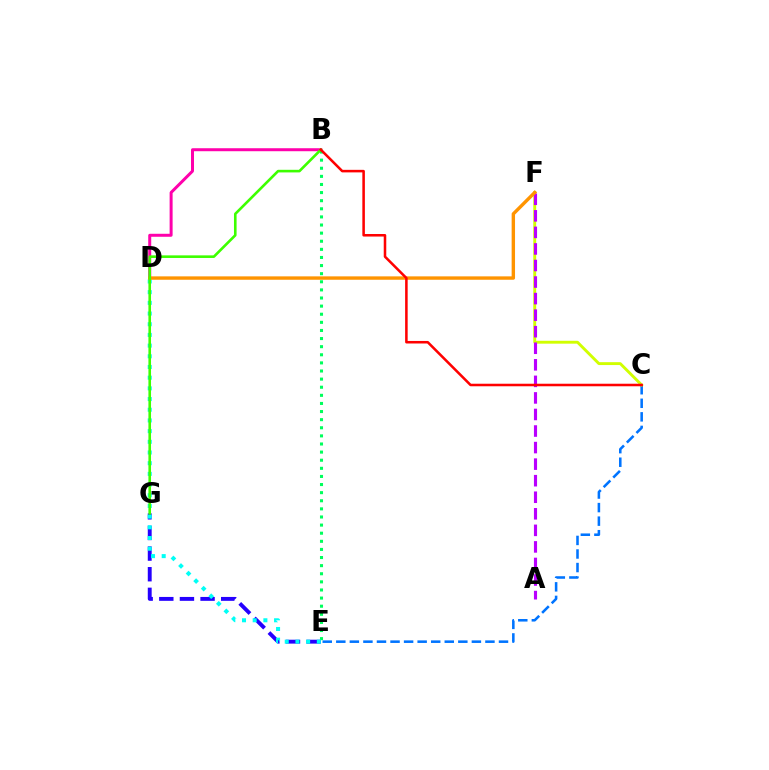{('C', 'E'): [{'color': '#0074ff', 'line_style': 'dashed', 'thickness': 1.84}], ('C', 'F'): [{'color': '#d1ff00', 'line_style': 'solid', 'thickness': 2.08}], ('E', 'G'): [{'color': '#2500ff', 'line_style': 'dashed', 'thickness': 2.8}], ('B', 'E'): [{'color': '#00ff5c', 'line_style': 'dotted', 'thickness': 2.2}], ('B', 'D'): [{'color': '#ff00ac', 'line_style': 'solid', 'thickness': 2.16}], ('A', 'F'): [{'color': '#b900ff', 'line_style': 'dashed', 'thickness': 2.25}], ('D', 'E'): [{'color': '#00fff6', 'line_style': 'dotted', 'thickness': 2.9}], ('D', 'F'): [{'color': '#ff9400', 'line_style': 'solid', 'thickness': 2.44}], ('B', 'G'): [{'color': '#3dff00', 'line_style': 'solid', 'thickness': 1.88}], ('B', 'C'): [{'color': '#ff0000', 'line_style': 'solid', 'thickness': 1.83}]}